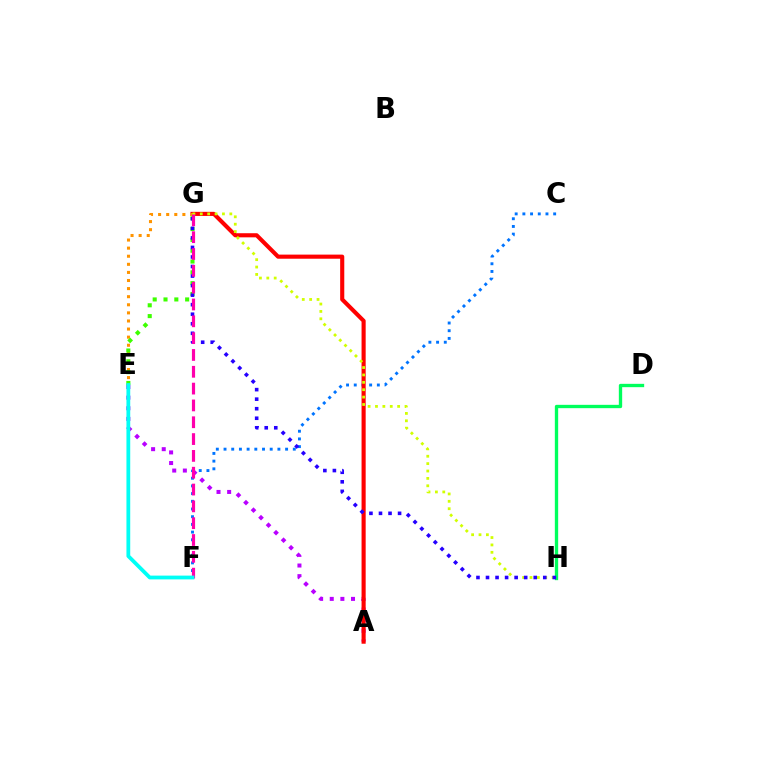{('C', 'F'): [{'color': '#0074ff', 'line_style': 'dotted', 'thickness': 2.09}], ('A', 'E'): [{'color': '#b900ff', 'line_style': 'dotted', 'thickness': 2.89}], ('A', 'G'): [{'color': '#ff0000', 'line_style': 'solid', 'thickness': 2.96}], ('D', 'H'): [{'color': '#00ff5c', 'line_style': 'solid', 'thickness': 2.4}], ('E', 'G'): [{'color': '#ff9400', 'line_style': 'dotted', 'thickness': 2.2}, {'color': '#3dff00', 'line_style': 'dotted', 'thickness': 2.94}], ('G', 'H'): [{'color': '#d1ff00', 'line_style': 'dotted', 'thickness': 2.01}, {'color': '#2500ff', 'line_style': 'dotted', 'thickness': 2.59}], ('F', 'G'): [{'color': '#ff00ac', 'line_style': 'dashed', 'thickness': 2.29}], ('E', 'F'): [{'color': '#00fff6', 'line_style': 'solid', 'thickness': 2.72}]}